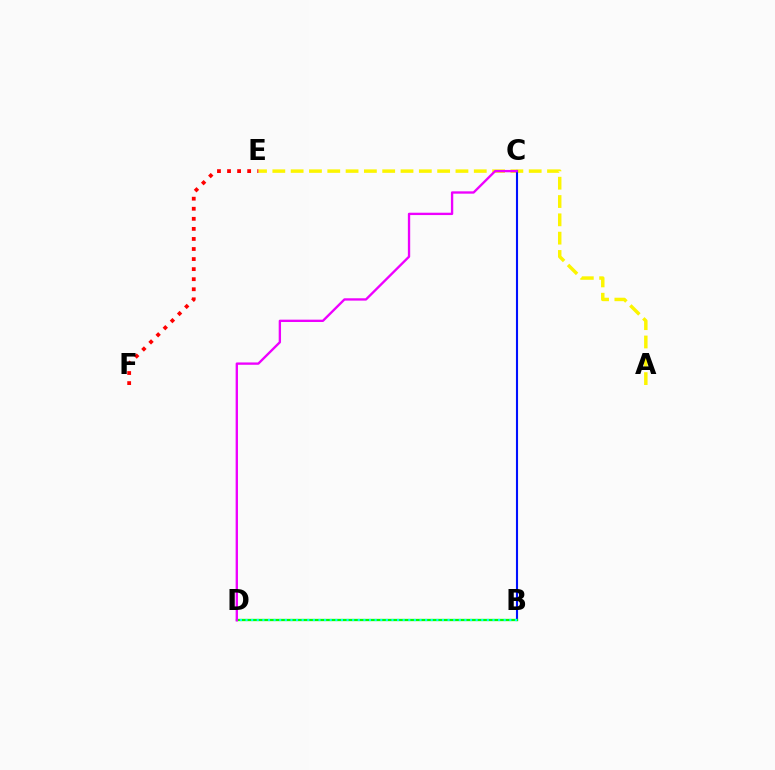{('A', 'E'): [{'color': '#fcf500', 'line_style': 'dashed', 'thickness': 2.49}], ('E', 'F'): [{'color': '#ff0000', 'line_style': 'dotted', 'thickness': 2.73}], ('B', 'C'): [{'color': '#0010ff', 'line_style': 'solid', 'thickness': 1.52}], ('B', 'D'): [{'color': '#08ff00', 'line_style': 'solid', 'thickness': 1.66}, {'color': '#00fff6', 'line_style': 'dotted', 'thickness': 1.52}], ('C', 'D'): [{'color': '#ee00ff', 'line_style': 'solid', 'thickness': 1.68}]}